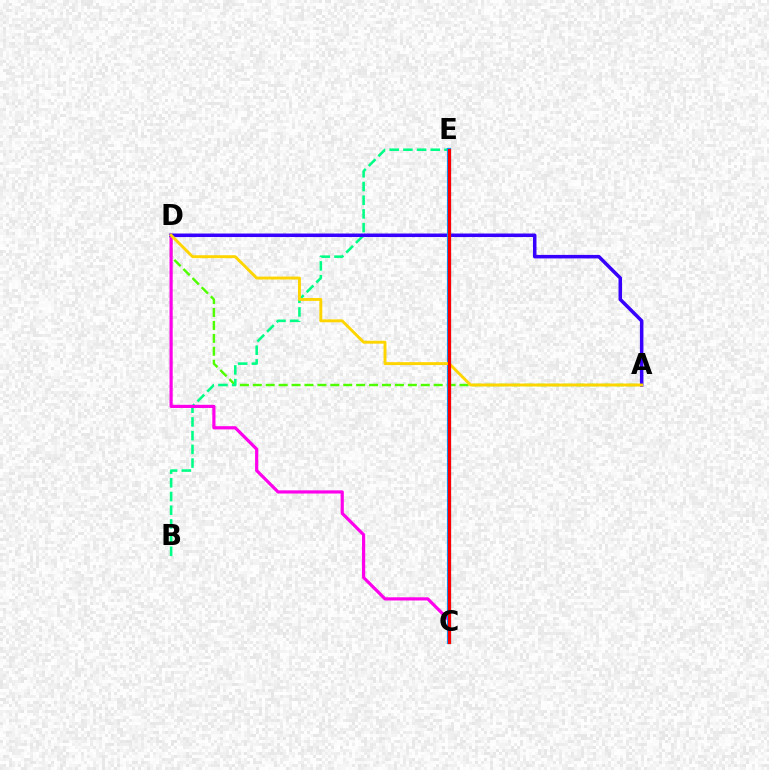{('A', 'D'): [{'color': '#4fff00', 'line_style': 'dashed', 'thickness': 1.76}, {'color': '#3700ff', 'line_style': 'solid', 'thickness': 2.53}, {'color': '#ffd500', 'line_style': 'solid', 'thickness': 2.09}], ('B', 'E'): [{'color': '#00ff86', 'line_style': 'dashed', 'thickness': 1.86}], ('C', 'D'): [{'color': '#ff00ed', 'line_style': 'solid', 'thickness': 2.29}], ('C', 'E'): [{'color': '#009eff', 'line_style': 'solid', 'thickness': 2.99}, {'color': '#ff0000', 'line_style': 'solid', 'thickness': 2.31}]}